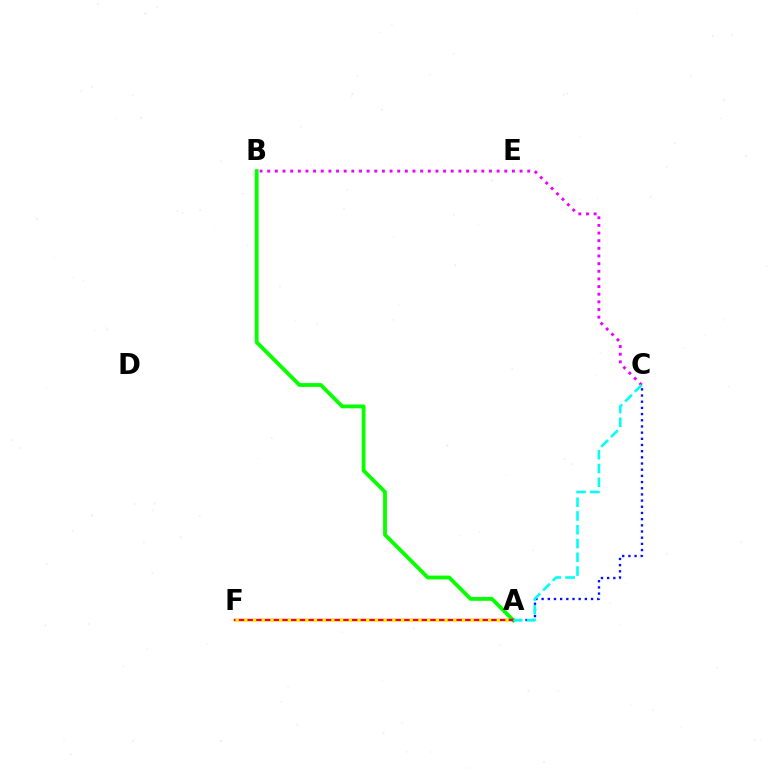{('A', 'B'): [{'color': '#08ff00', 'line_style': 'solid', 'thickness': 2.76}], ('A', 'C'): [{'color': '#0010ff', 'line_style': 'dotted', 'thickness': 1.68}, {'color': '#00fff6', 'line_style': 'dashed', 'thickness': 1.87}], ('A', 'F'): [{'color': '#ff0000', 'line_style': 'solid', 'thickness': 1.73}, {'color': '#fcf500', 'line_style': 'dotted', 'thickness': 2.37}], ('B', 'C'): [{'color': '#ee00ff', 'line_style': 'dotted', 'thickness': 2.08}]}